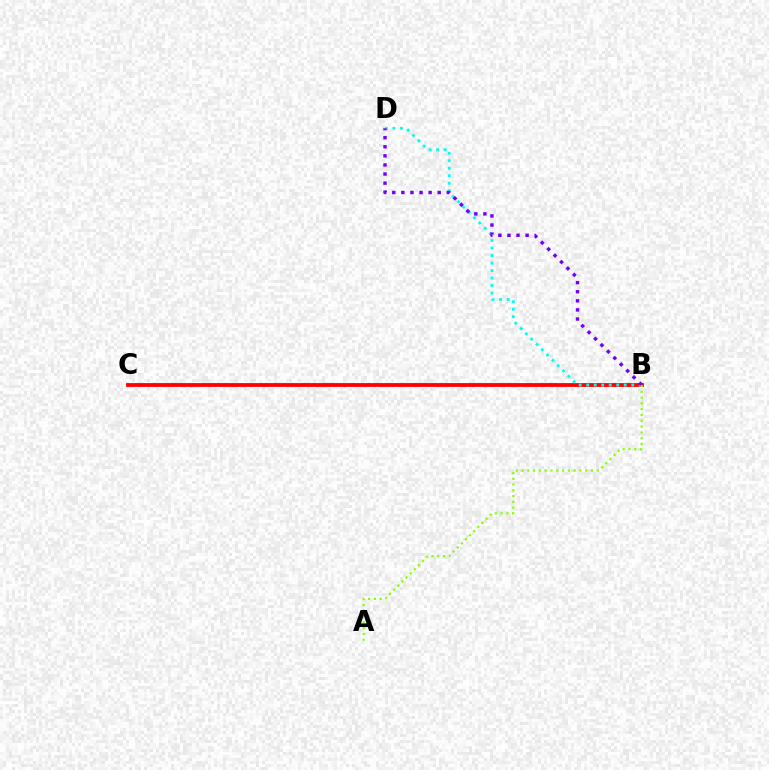{('B', 'C'): [{'color': '#ff0000', 'line_style': 'solid', 'thickness': 2.74}], ('B', 'D'): [{'color': '#00fff6', 'line_style': 'dotted', 'thickness': 2.04}, {'color': '#7200ff', 'line_style': 'dotted', 'thickness': 2.47}], ('A', 'B'): [{'color': '#84ff00', 'line_style': 'dotted', 'thickness': 1.57}]}